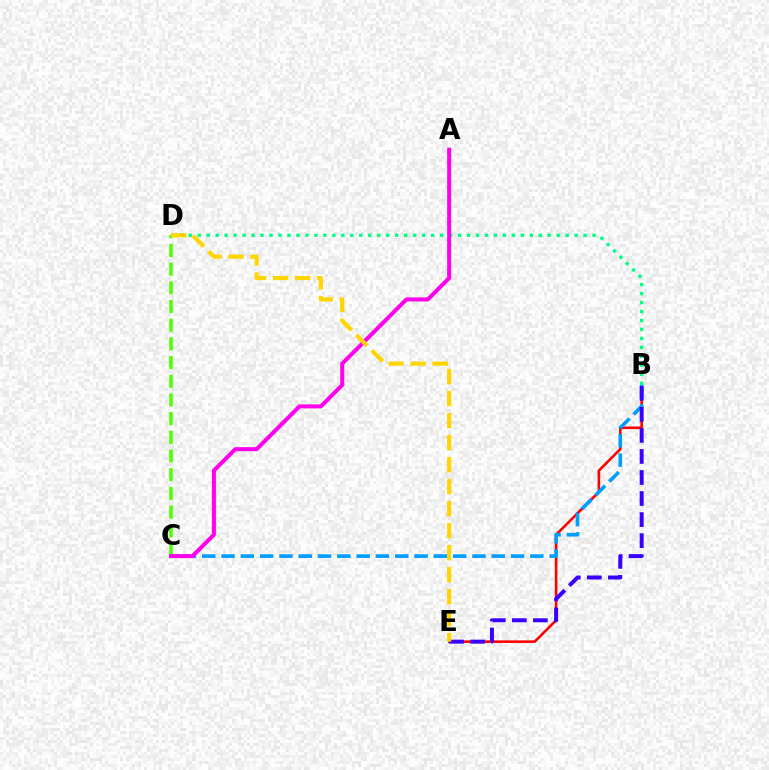{('B', 'E'): [{'color': '#ff0000', 'line_style': 'solid', 'thickness': 1.87}, {'color': '#3700ff', 'line_style': 'dashed', 'thickness': 2.86}], ('B', 'D'): [{'color': '#00ff86', 'line_style': 'dotted', 'thickness': 2.44}], ('B', 'C'): [{'color': '#009eff', 'line_style': 'dashed', 'thickness': 2.62}], ('C', 'D'): [{'color': '#4fff00', 'line_style': 'dashed', 'thickness': 2.54}], ('A', 'C'): [{'color': '#ff00ed', 'line_style': 'solid', 'thickness': 2.9}], ('D', 'E'): [{'color': '#ffd500', 'line_style': 'dashed', 'thickness': 2.99}]}